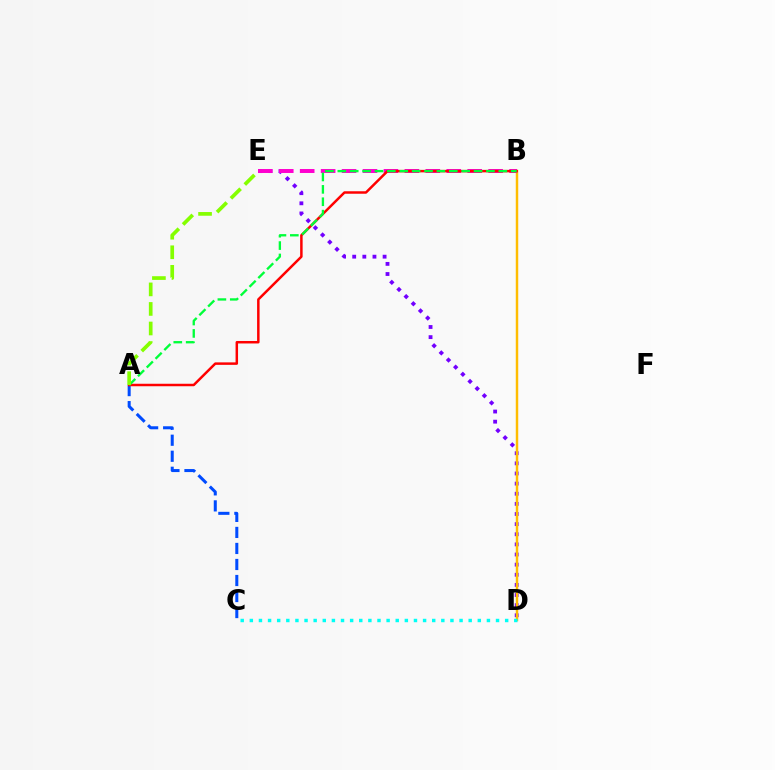{('D', 'E'): [{'color': '#7200ff', 'line_style': 'dotted', 'thickness': 2.75}], ('B', 'D'): [{'color': '#ffbd00', 'line_style': 'solid', 'thickness': 1.77}], ('A', 'C'): [{'color': '#004bff', 'line_style': 'dashed', 'thickness': 2.18}], ('B', 'E'): [{'color': '#ff00cf', 'line_style': 'dashed', 'thickness': 2.84}], ('A', 'B'): [{'color': '#ff0000', 'line_style': 'solid', 'thickness': 1.79}, {'color': '#00ff39', 'line_style': 'dashed', 'thickness': 1.68}], ('A', 'E'): [{'color': '#84ff00', 'line_style': 'dashed', 'thickness': 2.66}], ('C', 'D'): [{'color': '#00fff6', 'line_style': 'dotted', 'thickness': 2.48}]}